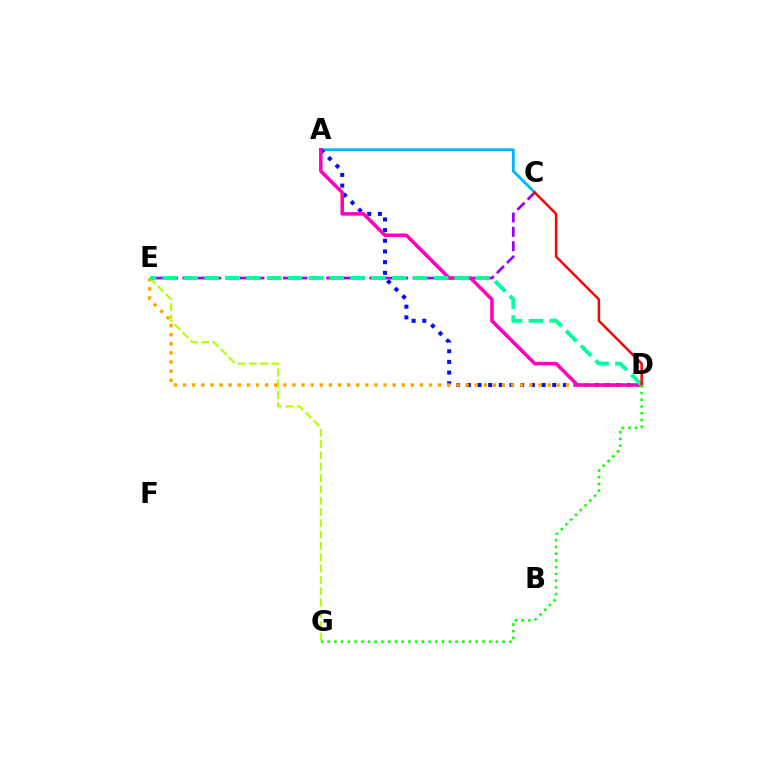{('A', 'C'): [{'color': '#00b5ff', 'line_style': 'solid', 'thickness': 2.0}], ('A', 'D'): [{'color': '#0010ff', 'line_style': 'dotted', 'thickness': 2.9}, {'color': '#ff00bd', 'line_style': 'solid', 'thickness': 2.55}], ('C', 'E'): [{'color': '#9b00ff', 'line_style': 'dashed', 'thickness': 1.95}], ('D', 'E'): [{'color': '#ffa500', 'line_style': 'dotted', 'thickness': 2.48}, {'color': '#00ff9d', 'line_style': 'dashed', 'thickness': 2.83}], ('E', 'G'): [{'color': '#b3ff00', 'line_style': 'dashed', 'thickness': 1.54}], ('C', 'D'): [{'color': '#ff0000', 'line_style': 'solid', 'thickness': 1.77}], ('D', 'G'): [{'color': '#08ff00', 'line_style': 'dotted', 'thickness': 1.83}]}